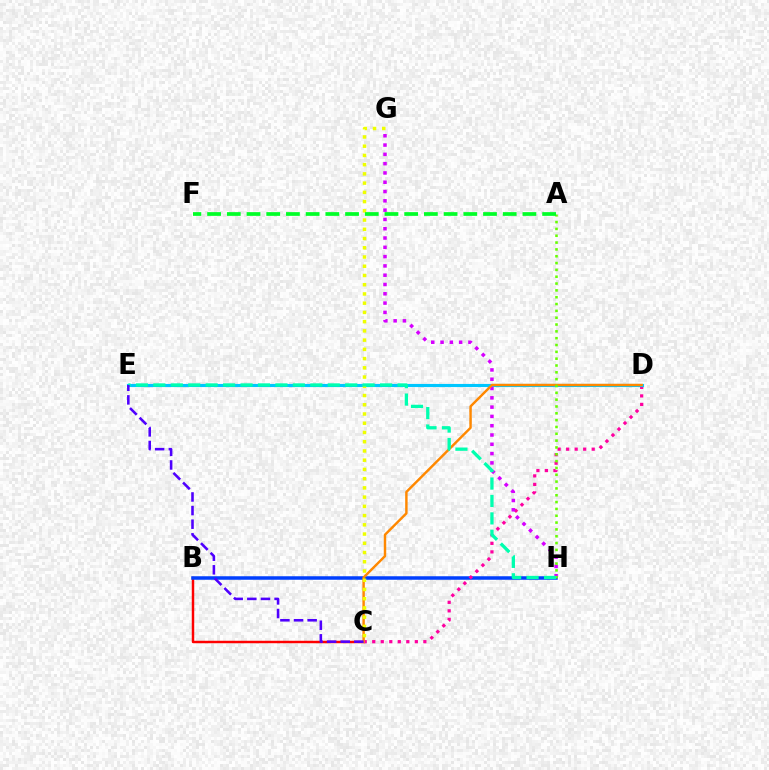{('B', 'C'): [{'color': '#ff0000', 'line_style': 'solid', 'thickness': 1.77}], ('B', 'H'): [{'color': '#003fff', 'line_style': 'solid', 'thickness': 2.52}], ('C', 'D'): [{'color': '#ff00a0', 'line_style': 'dotted', 'thickness': 2.31}, {'color': '#ff8800', 'line_style': 'solid', 'thickness': 1.76}], ('D', 'E'): [{'color': '#00c7ff', 'line_style': 'solid', 'thickness': 2.26}], ('G', 'H'): [{'color': '#d600ff', 'line_style': 'dotted', 'thickness': 2.53}], ('A', 'H'): [{'color': '#66ff00', 'line_style': 'dotted', 'thickness': 1.86}], ('C', 'G'): [{'color': '#eeff00', 'line_style': 'dotted', 'thickness': 2.51}], ('E', 'H'): [{'color': '#00ffaf', 'line_style': 'dashed', 'thickness': 2.37}], ('C', 'E'): [{'color': '#4f00ff', 'line_style': 'dashed', 'thickness': 1.85}], ('A', 'F'): [{'color': '#00ff27', 'line_style': 'dashed', 'thickness': 2.68}]}